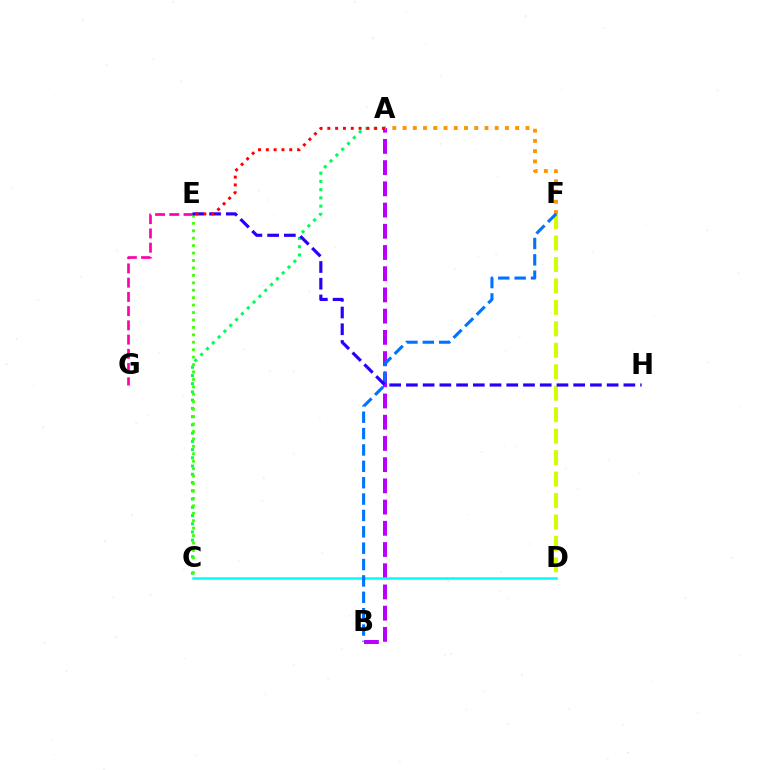{('E', 'G'): [{'color': '#ff00ac', 'line_style': 'dashed', 'thickness': 1.93}], ('A', 'C'): [{'color': '#00ff5c', 'line_style': 'dotted', 'thickness': 2.24}], ('A', 'B'): [{'color': '#b900ff', 'line_style': 'dashed', 'thickness': 2.88}], ('C', 'E'): [{'color': '#3dff00', 'line_style': 'dotted', 'thickness': 2.02}], ('A', 'F'): [{'color': '#ff9400', 'line_style': 'dotted', 'thickness': 2.78}], ('D', 'F'): [{'color': '#d1ff00', 'line_style': 'dashed', 'thickness': 2.92}], ('C', 'D'): [{'color': '#00fff6', 'line_style': 'solid', 'thickness': 1.81}], ('B', 'F'): [{'color': '#0074ff', 'line_style': 'dashed', 'thickness': 2.22}], ('E', 'H'): [{'color': '#2500ff', 'line_style': 'dashed', 'thickness': 2.27}], ('A', 'E'): [{'color': '#ff0000', 'line_style': 'dotted', 'thickness': 2.12}]}